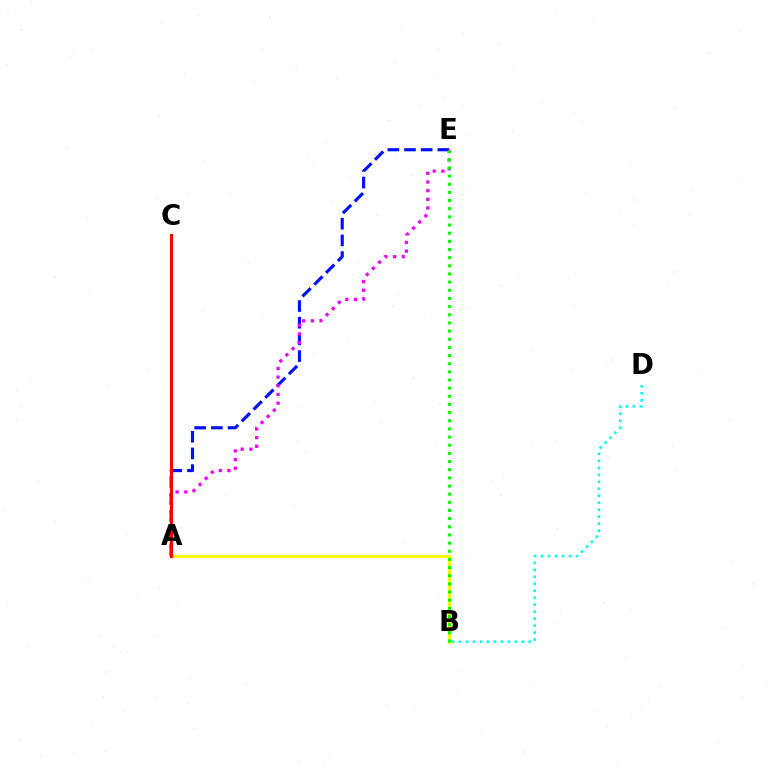{('A', 'B'): [{'color': '#fcf500', 'line_style': 'solid', 'thickness': 2.06}], ('B', 'D'): [{'color': '#00fff6', 'line_style': 'dotted', 'thickness': 1.9}], ('A', 'E'): [{'color': '#0010ff', 'line_style': 'dashed', 'thickness': 2.27}, {'color': '#ee00ff', 'line_style': 'dotted', 'thickness': 2.36}], ('A', 'C'): [{'color': '#ff0000', 'line_style': 'solid', 'thickness': 2.2}], ('B', 'E'): [{'color': '#08ff00', 'line_style': 'dotted', 'thickness': 2.22}]}